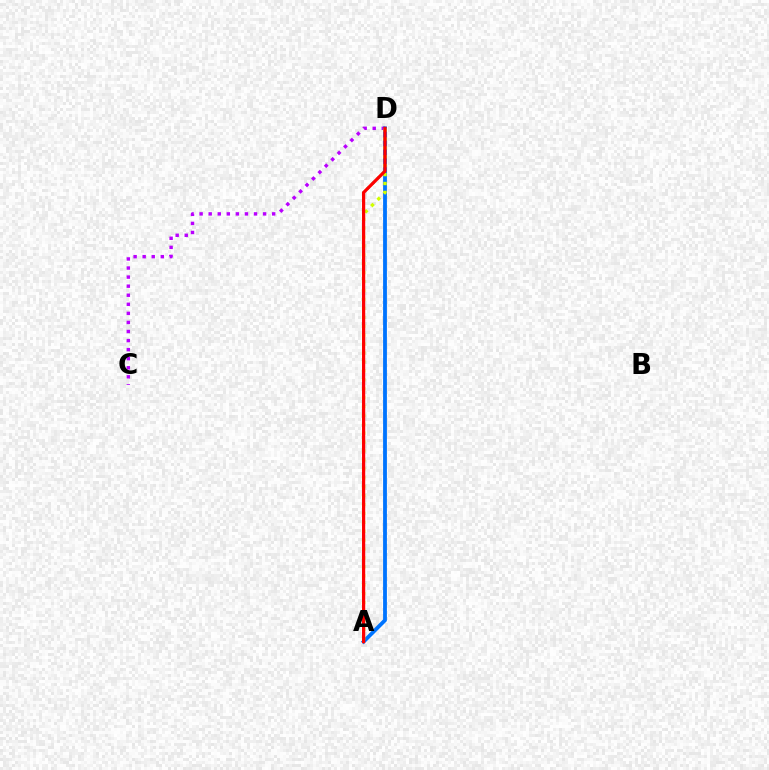{('C', 'D'): [{'color': '#b900ff', 'line_style': 'dotted', 'thickness': 2.46}], ('A', 'D'): [{'color': '#00ff5c', 'line_style': 'dotted', 'thickness': 1.97}, {'color': '#0074ff', 'line_style': 'solid', 'thickness': 2.75}, {'color': '#d1ff00', 'line_style': 'dotted', 'thickness': 2.42}, {'color': '#ff0000', 'line_style': 'solid', 'thickness': 2.3}]}